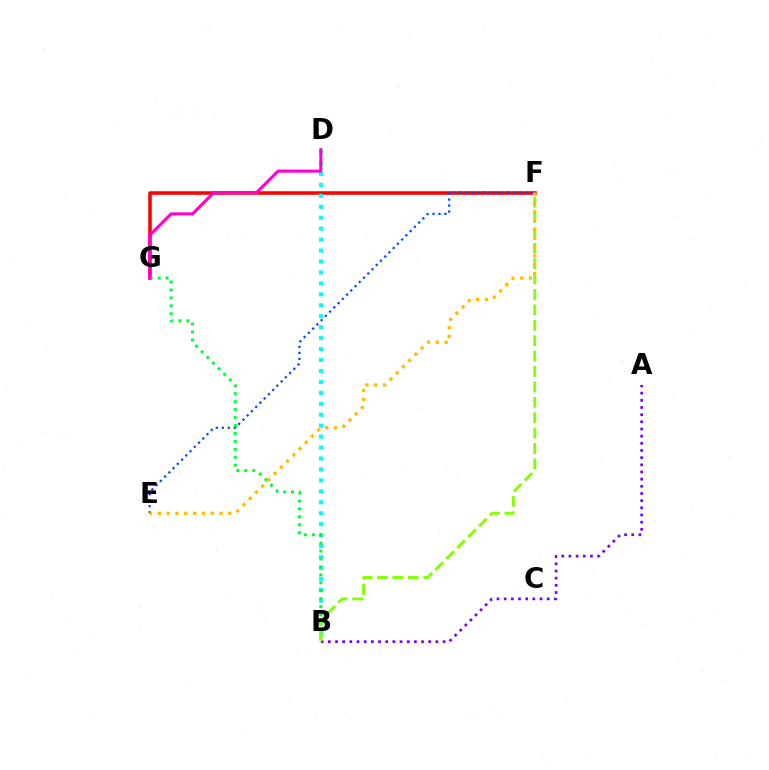{('F', 'G'): [{'color': '#ff0000', 'line_style': 'solid', 'thickness': 2.56}], ('E', 'F'): [{'color': '#004bff', 'line_style': 'dotted', 'thickness': 1.63}, {'color': '#ffbd00', 'line_style': 'dotted', 'thickness': 2.39}], ('A', 'B'): [{'color': '#7200ff', 'line_style': 'dotted', 'thickness': 1.95}], ('B', 'D'): [{'color': '#00fff6', 'line_style': 'dotted', 'thickness': 2.97}], ('B', 'G'): [{'color': '#00ff39', 'line_style': 'dotted', 'thickness': 2.16}], ('B', 'F'): [{'color': '#84ff00', 'line_style': 'dashed', 'thickness': 2.09}], ('D', 'G'): [{'color': '#ff00cf', 'line_style': 'solid', 'thickness': 2.2}]}